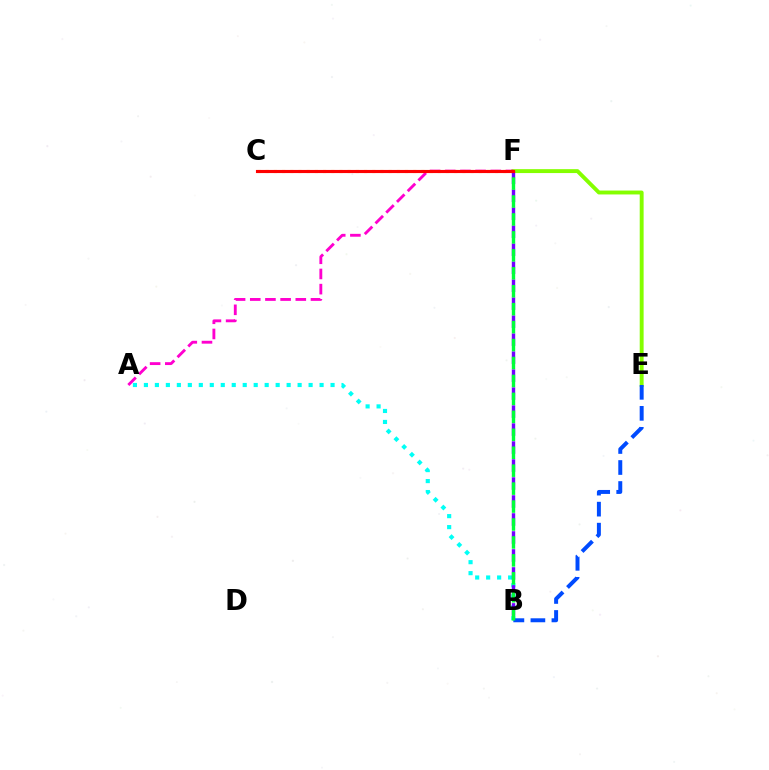{('E', 'F'): [{'color': '#84ff00', 'line_style': 'solid', 'thickness': 2.81}], ('A', 'B'): [{'color': '#00fff6', 'line_style': 'dotted', 'thickness': 2.98}], ('C', 'F'): [{'color': '#ffbd00', 'line_style': 'dotted', 'thickness': 2.23}, {'color': '#ff0000', 'line_style': 'solid', 'thickness': 2.24}], ('B', 'E'): [{'color': '#004bff', 'line_style': 'dashed', 'thickness': 2.85}], ('B', 'F'): [{'color': '#7200ff', 'line_style': 'dashed', 'thickness': 2.44}, {'color': '#00ff39', 'line_style': 'dashed', 'thickness': 2.44}], ('A', 'F'): [{'color': '#ff00cf', 'line_style': 'dashed', 'thickness': 2.06}]}